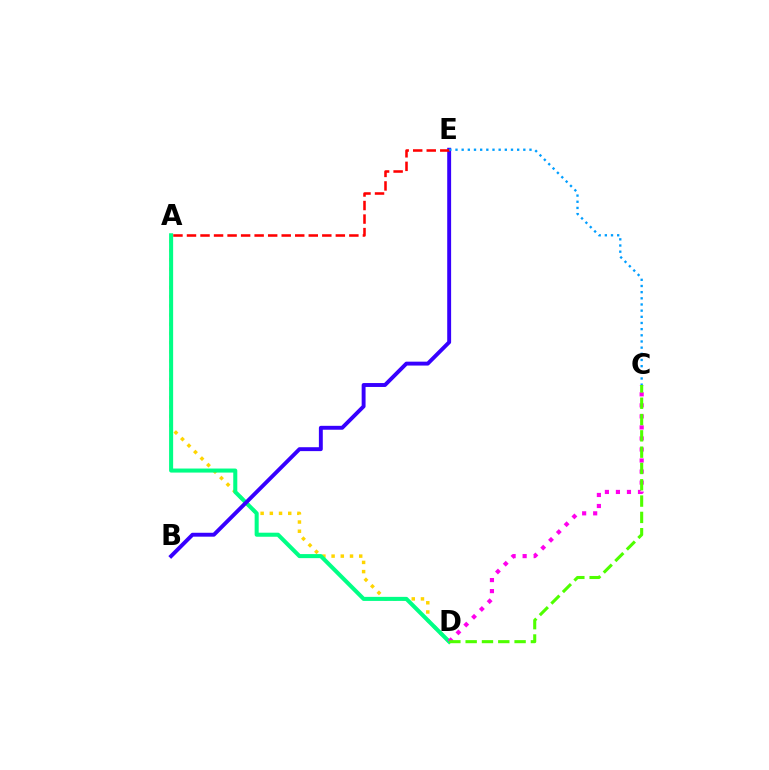{('A', 'D'): [{'color': '#ffd500', 'line_style': 'dotted', 'thickness': 2.5}, {'color': '#00ff86', 'line_style': 'solid', 'thickness': 2.91}], ('B', 'E'): [{'color': '#3700ff', 'line_style': 'solid', 'thickness': 2.81}], ('C', 'D'): [{'color': '#ff00ed', 'line_style': 'dotted', 'thickness': 3.0}, {'color': '#4fff00', 'line_style': 'dashed', 'thickness': 2.22}], ('A', 'E'): [{'color': '#ff0000', 'line_style': 'dashed', 'thickness': 1.84}], ('C', 'E'): [{'color': '#009eff', 'line_style': 'dotted', 'thickness': 1.68}]}